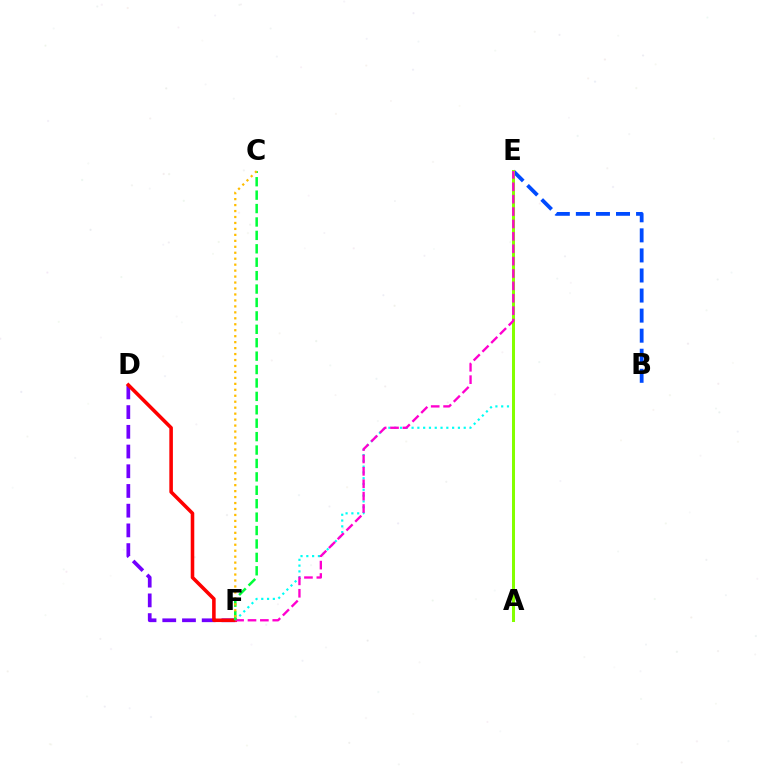{('B', 'E'): [{'color': '#004bff', 'line_style': 'dashed', 'thickness': 2.73}], ('E', 'F'): [{'color': '#00fff6', 'line_style': 'dotted', 'thickness': 1.57}, {'color': '#ff00cf', 'line_style': 'dashed', 'thickness': 1.68}], ('D', 'F'): [{'color': '#7200ff', 'line_style': 'dashed', 'thickness': 2.68}, {'color': '#ff0000', 'line_style': 'solid', 'thickness': 2.57}], ('A', 'E'): [{'color': '#84ff00', 'line_style': 'solid', 'thickness': 2.17}], ('C', 'F'): [{'color': '#00ff39', 'line_style': 'dashed', 'thickness': 1.82}, {'color': '#ffbd00', 'line_style': 'dotted', 'thickness': 1.62}]}